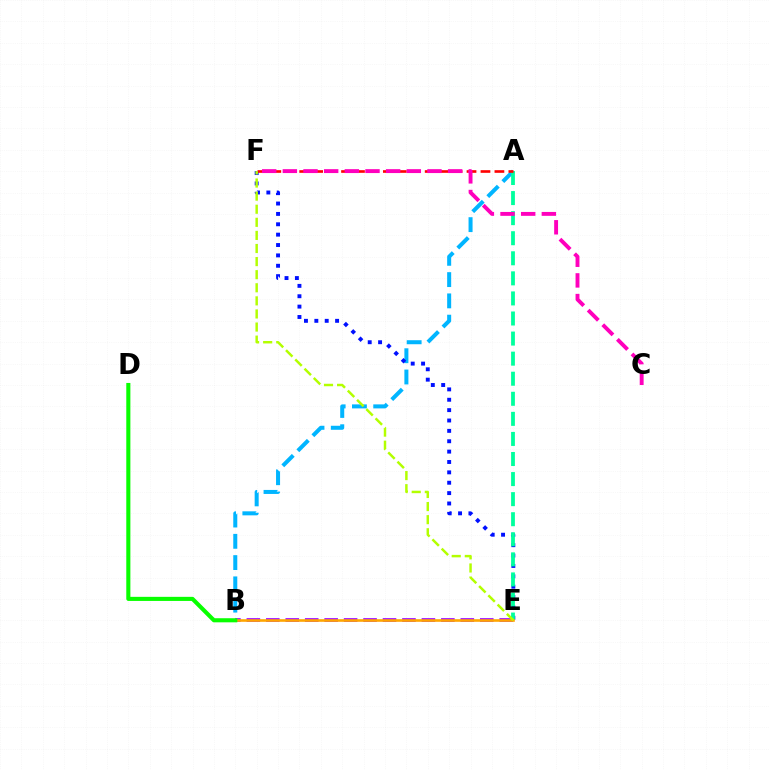{('B', 'E'): [{'color': '#9b00ff', 'line_style': 'dashed', 'thickness': 2.64}, {'color': '#ffa500', 'line_style': 'solid', 'thickness': 1.88}], ('A', 'B'): [{'color': '#00b5ff', 'line_style': 'dashed', 'thickness': 2.89}], ('E', 'F'): [{'color': '#0010ff', 'line_style': 'dotted', 'thickness': 2.82}, {'color': '#b3ff00', 'line_style': 'dashed', 'thickness': 1.78}], ('A', 'E'): [{'color': '#00ff9d', 'line_style': 'dashed', 'thickness': 2.73}], ('A', 'F'): [{'color': '#ff0000', 'line_style': 'dashed', 'thickness': 1.89}], ('C', 'F'): [{'color': '#ff00bd', 'line_style': 'dashed', 'thickness': 2.81}], ('B', 'D'): [{'color': '#08ff00', 'line_style': 'solid', 'thickness': 2.95}]}